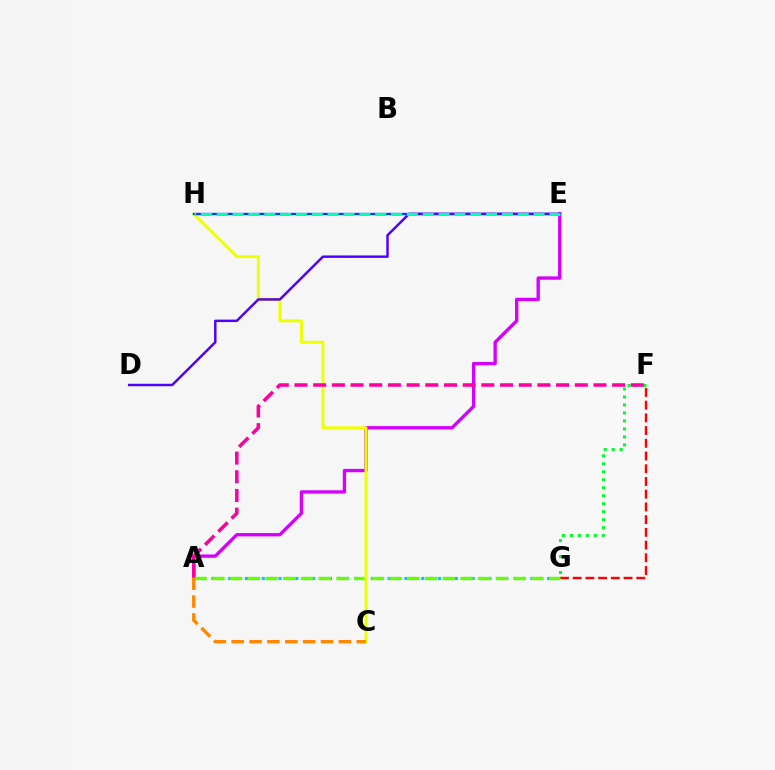{('A', 'G'): [{'color': '#00c7ff', 'line_style': 'dotted', 'thickness': 2.28}, {'color': '#66ff00', 'line_style': 'dashed', 'thickness': 2.41}], ('F', 'G'): [{'color': '#ff0000', 'line_style': 'dashed', 'thickness': 1.73}, {'color': '#00ff27', 'line_style': 'dotted', 'thickness': 2.17}], ('A', 'E'): [{'color': '#d600ff', 'line_style': 'solid', 'thickness': 2.41}], ('C', 'H'): [{'color': '#eeff00', 'line_style': 'solid', 'thickness': 2.09}], ('E', 'H'): [{'color': '#003fff', 'line_style': 'solid', 'thickness': 1.69}, {'color': '#00ffaf', 'line_style': 'dashed', 'thickness': 2.15}], ('D', 'E'): [{'color': '#4f00ff', 'line_style': 'solid', 'thickness': 1.77}], ('A', 'F'): [{'color': '#ff00a0', 'line_style': 'dashed', 'thickness': 2.54}], ('A', 'C'): [{'color': '#ff8800', 'line_style': 'dashed', 'thickness': 2.43}]}